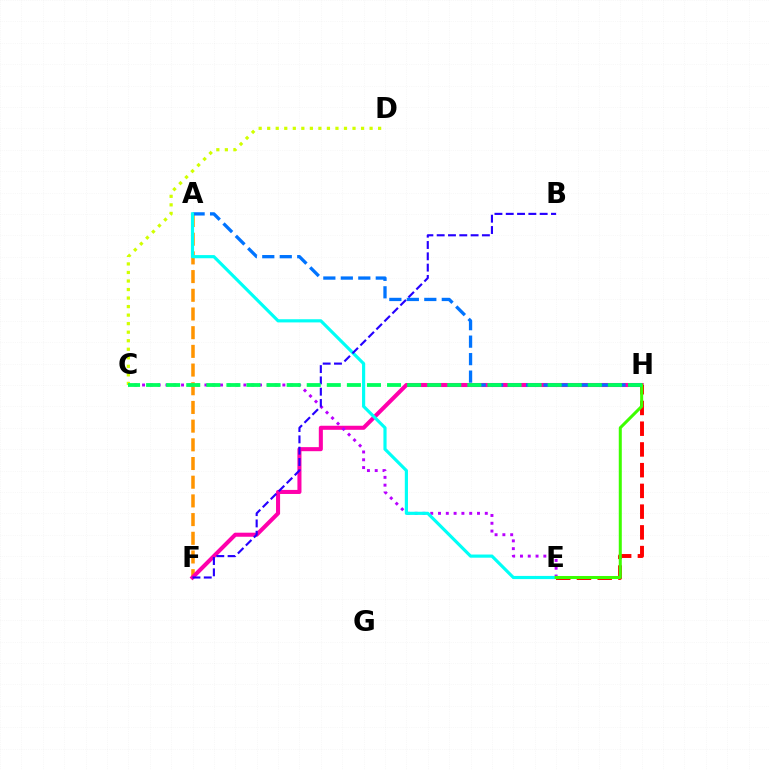{('C', 'D'): [{'color': '#d1ff00', 'line_style': 'dotted', 'thickness': 2.32}], ('A', 'F'): [{'color': '#ff9400', 'line_style': 'dashed', 'thickness': 2.54}], ('F', 'H'): [{'color': '#ff00ac', 'line_style': 'solid', 'thickness': 2.92}], ('C', 'E'): [{'color': '#b900ff', 'line_style': 'dotted', 'thickness': 2.12}], ('A', 'H'): [{'color': '#0074ff', 'line_style': 'dashed', 'thickness': 2.37}], ('E', 'H'): [{'color': '#ff0000', 'line_style': 'dashed', 'thickness': 2.82}, {'color': '#3dff00', 'line_style': 'solid', 'thickness': 2.18}], ('A', 'E'): [{'color': '#00fff6', 'line_style': 'solid', 'thickness': 2.28}], ('B', 'F'): [{'color': '#2500ff', 'line_style': 'dashed', 'thickness': 1.54}], ('C', 'H'): [{'color': '#00ff5c', 'line_style': 'dashed', 'thickness': 2.73}]}